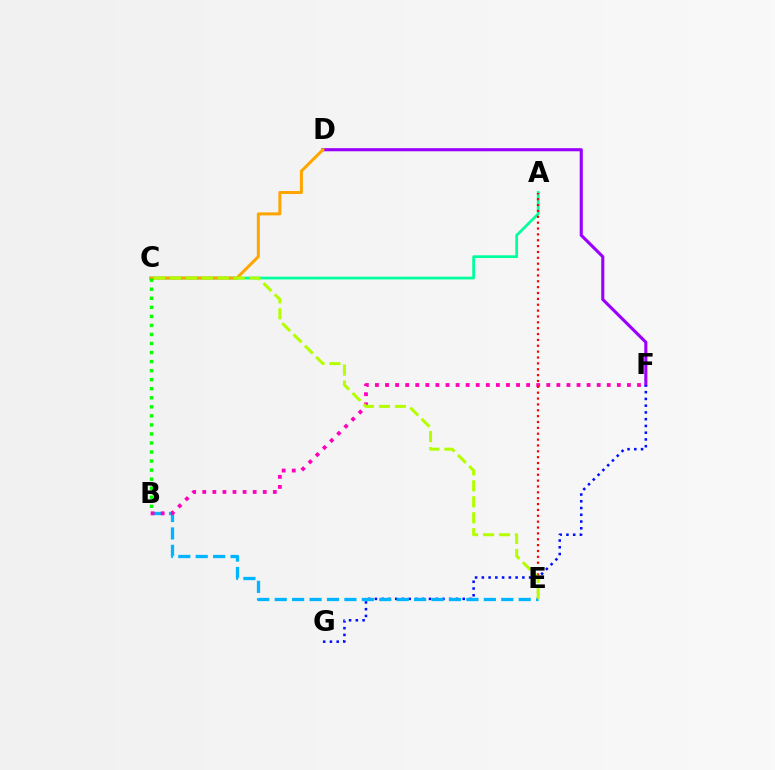{('D', 'F'): [{'color': '#9b00ff', 'line_style': 'solid', 'thickness': 2.24}], ('F', 'G'): [{'color': '#0010ff', 'line_style': 'dotted', 'thickness': 1.83}], ('B', 'E'): [{'color': '#00b5ff', 'line_style': 'dashed', 'thickness': 2.37}], ('A', 'C'): [{'color': '#00ff9d', 'line_style': 'solid', 'thickness': 1.97}], ('B', 'F'): [{'color': '#ff00bd', 'line_style': 'dotted', 'thickness': 2.74}], ('A', 'E'): [{'color': '#ff0000', 'line_style': 'dotted', 'thickness': 1.59}], ('C', 'D'): [{'color': '#ffa500', 'line_style': 'solid', 'thickness': 2.17}], ('B', 'C'): [{'color': '#08ff00', 'line_style': 'dotted', 'thickness': 2.46}], ('C', 'E'): [{'color': '#b3ff00', 'line_style': 'dashed', 'thickness': 2.17}]}